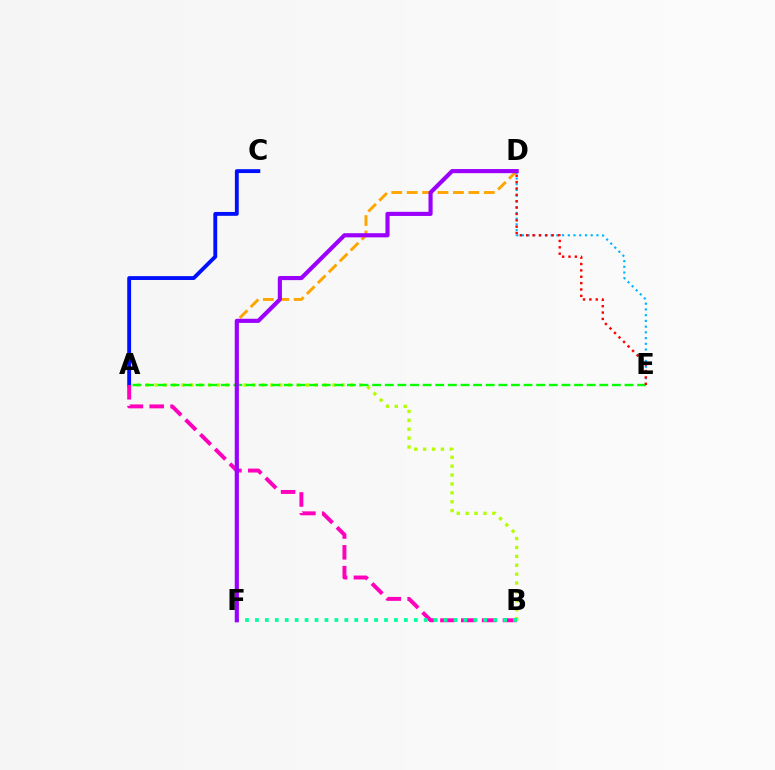{('D', 'F'): [{'color': '#ffa500', 'line_style': 'dashed', 'thickness': 2.09}, {'color': '#9b00ff', 'line_style': 'solid', 'thickness': 2.97}], ('D', 'E'): [{'color': '#00b5ff', 'line_style': 'dotted', 'thickness': 1.56}, {'color': '#ff0000', 'line_style': 'dotted', 'thickness': 1.73}], ('A', 'B'): [{'color': '#b3ff00', 'line_style': 'dotted', 'thickness': 2.42}, {'color': '#ff00bd', 'line_style': 'dashed', 'thickness': 2.83}], ('A', 'E'): [{'color': '#08ff00', 'line_style': 'dashed', 'thickness': 1.71}], ('A', 'C'): [{'color': '#0010ff', 'line_style': 'solid', 'thickness': 2.78}], ('B', 'F'): [{'color': '#00ff9d', 'line_style': 'dotted', 'thickness': 2.7}]}